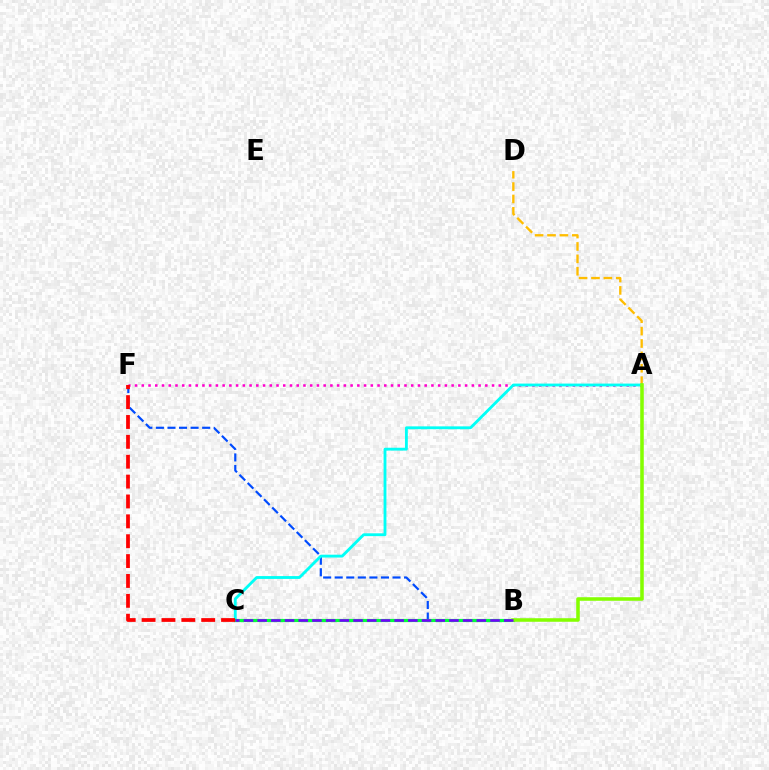{('A', 'F'): [{'color': '#ff00cf', 'line_style': 'dotted', 'thickness': 1.83}], ('B', 'F'): [{'color': '#004bff', 'line_style': 'dashed', 'thickness': 1.57}], ('A', 'D'): [{'color': '#ffbd00', 'line_style': 'dashed', 'thickness': 1.68}], ('A', 'C'): [{'color': '#00fff6', 'line_style': 'solid', 'thickness': 2.04}], ('B', 'C'): [{'color': '#00ff39', 'line_style': 'solid', 'thickness': 2.29}, {'color': '#7200ff', 'line_style': 'dashed', 'thickness': 1.86}], ('A', 'B'): [{'color': '#84ff00', 'line_style': 'solid', 'thickness': 2.56}], ('C', 'F'): [{'color': '#ff0000', 'line_style': 'dashed', 'thickness': 2.7}]}